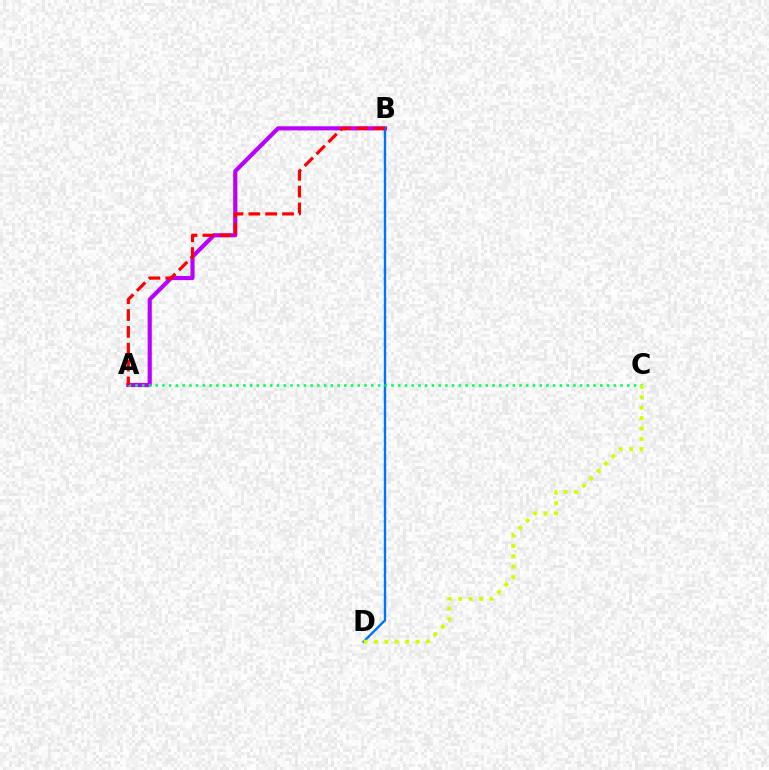{('A', 'B'): [{'color': '#b900ff', 'line_style': 'solid', 'thickness': 2.97}, {'color': '#ff0000', 'line_style': 'dashed', 'thickness': 2.29}], ('B', 'D'): [{'color': '#0074ff', 'line_style': 'solid', 'thickness': 1.72}], ('A', 'C'): [{'color': '#00ff5c', 'line_style': 'dotted', 'thickness': 1.83}], ('C', 'D'): [{'color': '#d1ff00', 'line_style': 'dotted', 'thickness': 2.83}]}